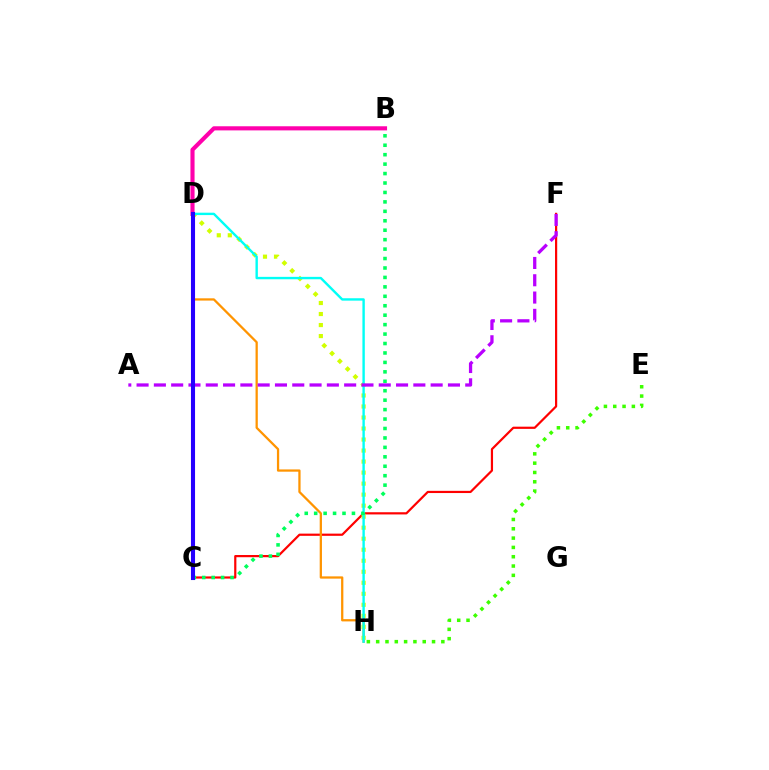{('C', 'F'): [{'color': '#ff0000', 'line_style': 'solid', 'thickness': 1.58}], ('B', 'D'): [{'color': '#ff00ac', 'line_style': 'solid', 'thickness': 2.97}], ('D', 'H'): [{'color': '#ff9400', 'line_style': 'solid', 'thickness': 1.63}, {'color': '#d1ff00', 'line_style': 'dotted', 'thickness': 2.99}, {'color': '#00fff6', 'line_style': 'solid', 'thickness': 1.72}], ('E', 'H'): [{'color': '#3dff00', 'line_style': 'dotted', 'thickness': 2.53}], ('C', 'D'): [{'color': '#0074ff', 'line_style': 'dotted', 'thickness': 2.71}, {'color': '#2500ff', 'line_style': 'solid', 'thickness': 2.94}], ('B', 'C'): [{'color': '#00ff5c', 'line_style': 'dotted', 'thickness': 2.57}], ('A', 'F'): [{'color': '#b900ff', 'line_style': 'dashed', 'thickness': 2.35}]}